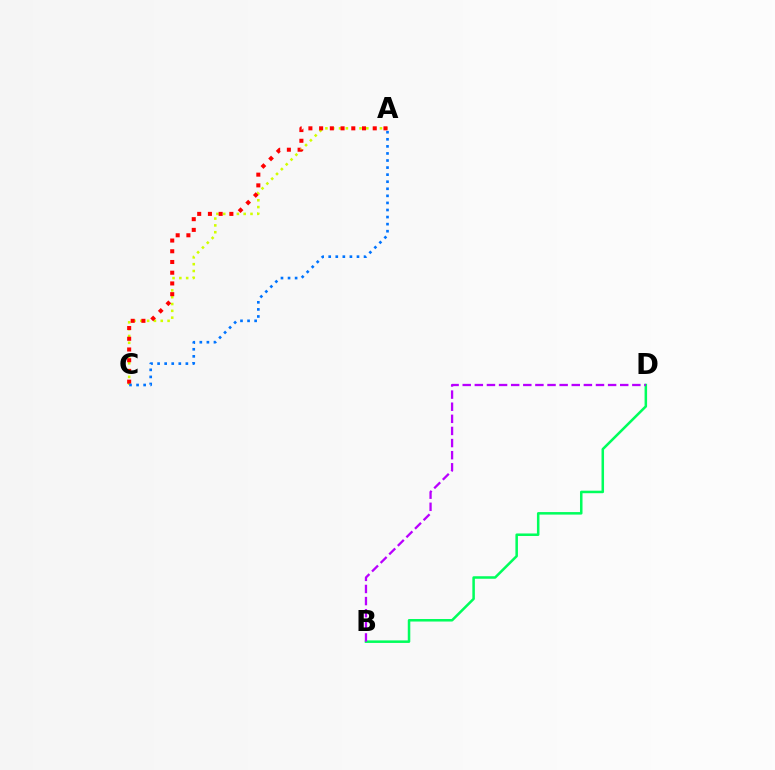{('B', 'D'): [{'color': '#00ff5c', 'line_style': 'solid', 'thickness': 1.82}, {'color': '#b900ff', 'line_style': 'dashed', 'thickness': 1.65}], ('A', 'C'): [{'color': '#d1ff00', 'line_style': 'dotted', 'thickness': 1.85}, {'color': '#ff0000', 'line_style': 'dotted', 'thickness': 2.91}, {'color': '#0074ff', 'line_style': 'dotted', 'thickness': 1.92}]}